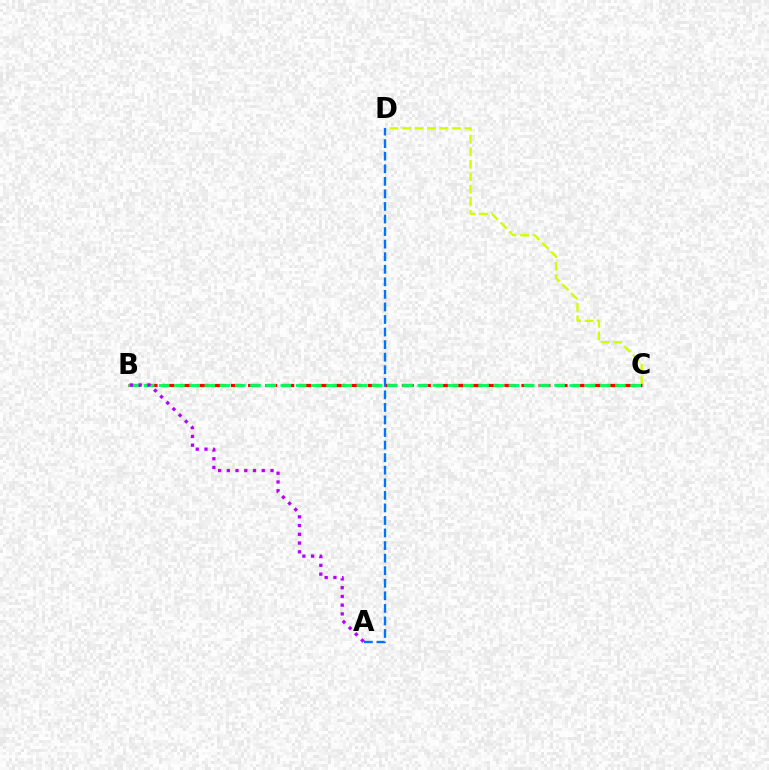{('C', 'D'): [{'color': '#d1ff00', 'line_style': 'dashed', 'thickness': 1.7}], ('B', 'C'): [{'color': '#ff0000', 'line_style': 'dashed', 'thickness': 2.32}, {'color': '#00ff5c', 'line_style': 'dashed', 'thickness': 2.07}], ('A', 'B'): [{'color': '#b900ff', 'line_style': 'dotted', 'thickness': 2.37}], ('A', 'D'): [{'color': '#0074ff', 'line_style': 'dashed', 'thickness': 1.71}]}